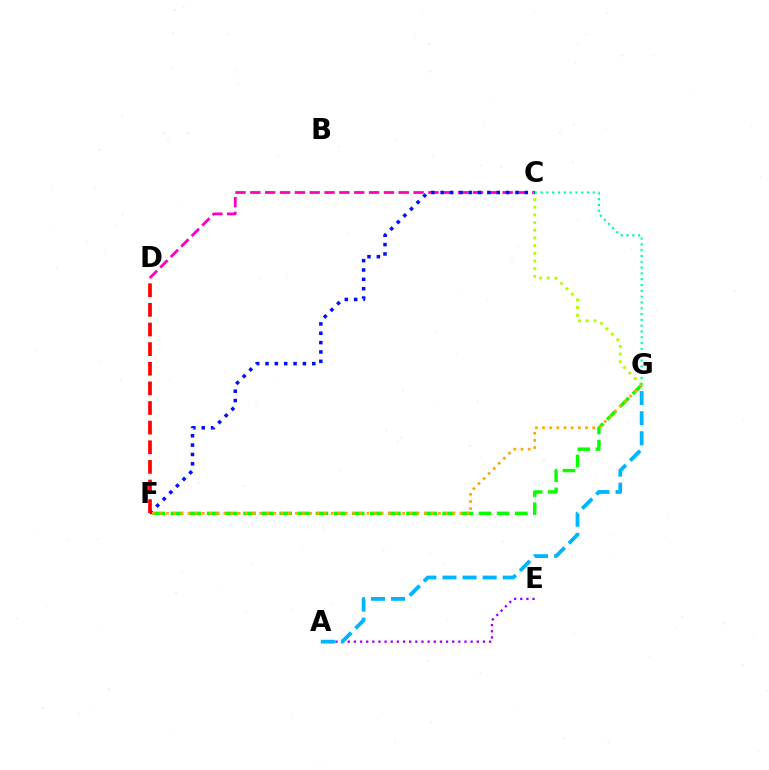{('A', 'E'): [{'color': '#9b00ff', 'line_style': 'dotted', 'thickness': 1.67}], ('A', 'G'): [{'color': '#00b5ff', 'line_style': 'dashed', 'thickness': 2.73}], ('C', 'D'): [{'color': '#ff00bd', 'line_style': 'dashed', 'thickness': 2.02}], ('F', 'G'): [{'color': '#08ff00', 'line_style': 'dashed', 'thickness': 2.46}, {'color': '#ffa500', 'line_style': 'dotted', 'thickness': 1.94}], ('C', 'G'): [{'color': '#b3ff00', 'line_style': 'dotted', 'thickness': 2.09}, {'color': '#00ff9d', 'line_style': 'dotted', 'thickness': 1.58}], ('C', 'F'): [{'color': '#0010ff', 'line_style': 'dotted', 'thickness': 2.54}], ('D', 'F'): [{'color': '#ff0000', 'line_style': 'dashed', 'thickness': 2.67}]}